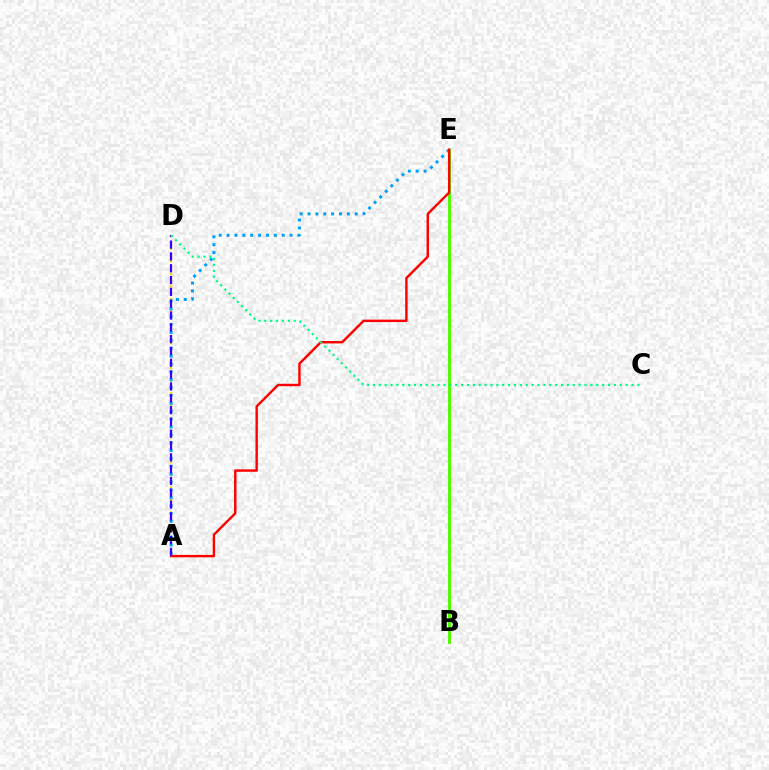{('A', 'D'): [{'color': '#ffd500', 'line_style': 'dotted', 'thickness': 1.71}, {'color': '#3700ff', 'line_style': 'dashed', 'thickness': 1.61}], ('B', 'E'): [{'color': '#ff00ed', 'line_style': 'solid', 'thickness': 1.99}, {'color': '#4fff00', 'line_style': 'solid', 'thickness': 2.12}], ('A', 'E'): [{'color': '#009eff', 'line_style': 'dotted', 'thickness': 2.14}, {'color': '#ff0000', 'line_style': 'solid', 'thickness': 1.74}], ('C', 'D'): [{'color': '#00ff86', 'line_style': 'dotted', 'thickness': 1.6}]}